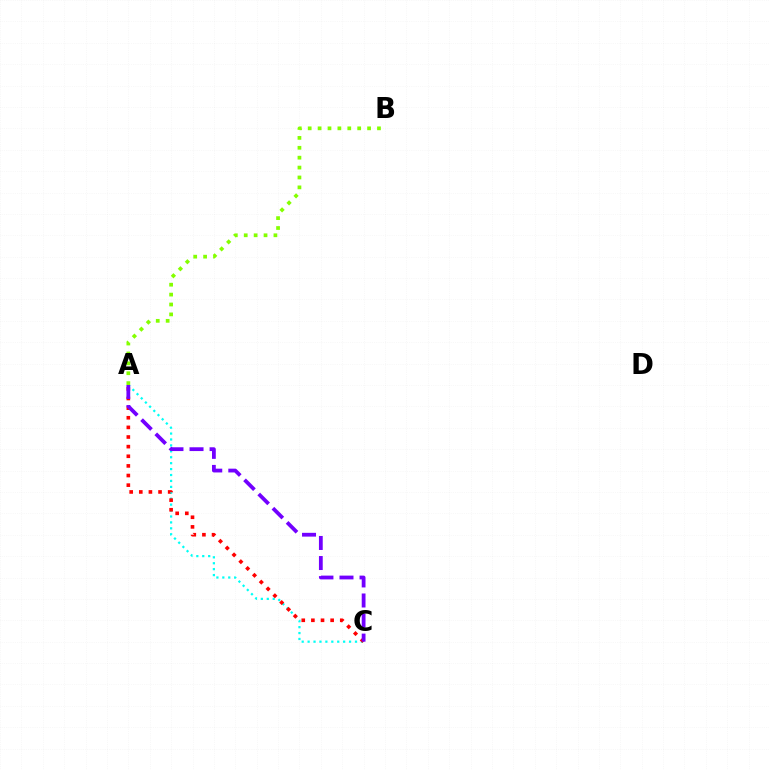{('A', 'C'): [{'color': '#00fff6', 'line_style': 'dotted', 'thickness': 1.61}, {'color': '#ff0000', 'line_style': 'dotted', 'thickness': 2.62}, {'color': '#7200ff', 'line_style': 'dashed', 'thickness': 2.73}], ('A', 'B'): [{'color': '#84ff00', 'line_style': 'dotted', 'thickness': 2.69}]}